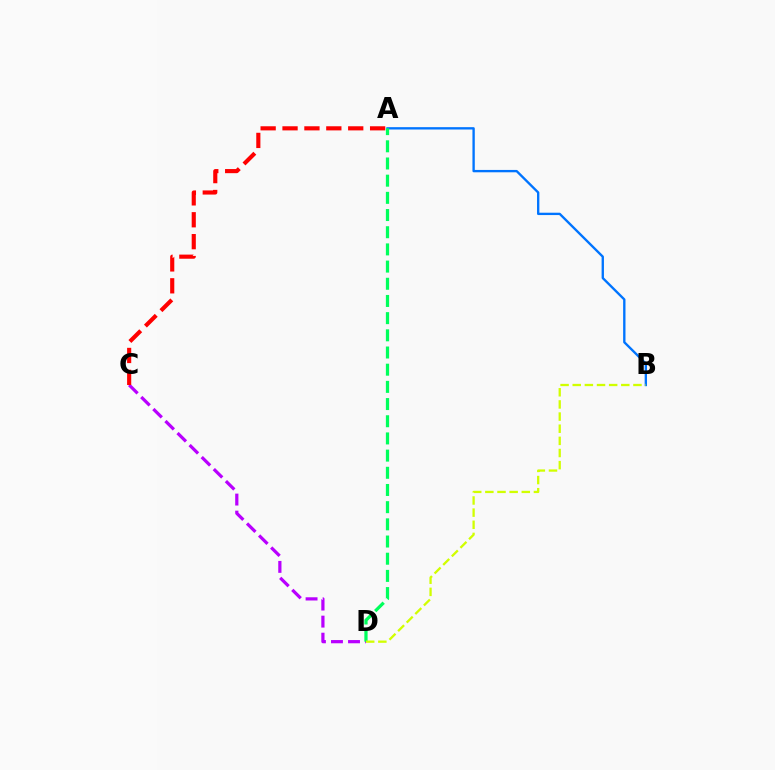{('A', 'B'): [{'color': '#0074ff', 'line_style': 'solid', 'thickness': 1.69}], ('C', 'D'): [{'color': '#b900ff', 'line_style': 'dashed', 'thickness': 2.32}], ('A', 'C'): [{'color': '#ff0000', 'line_style': 'dashed', 'thickness': 2.97}], ('A', 'D'): [{'color': '#00ff5c', 'line_style': 'dashed', 'thickness': 2.33}], ('B', 'D'): [{'color': '#d1ff00', 'line_style': 'dashed', 'thickness': 1.65}]}